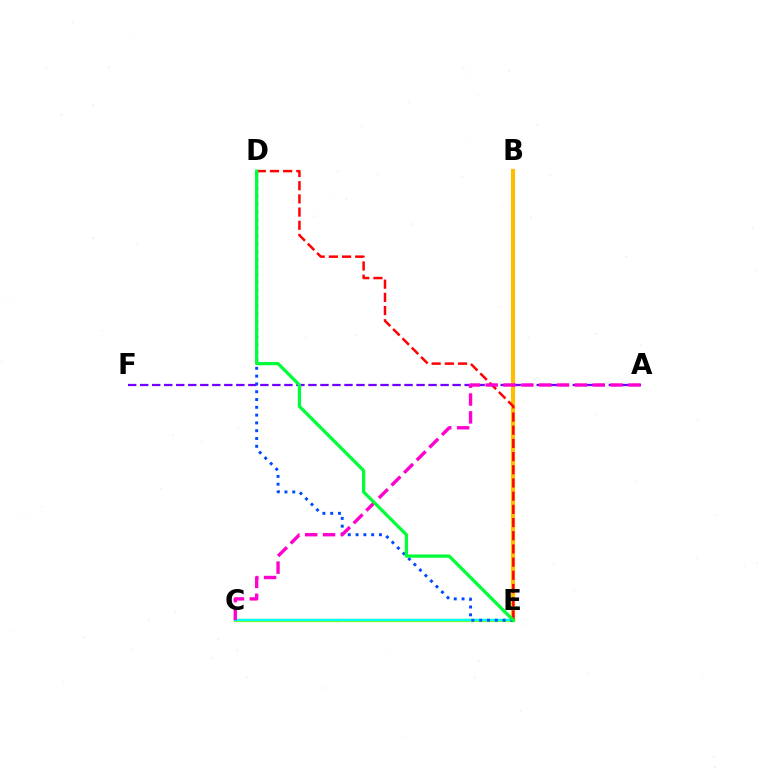{('B', 'E'): [{'color': '#ffbd00', 'line_style': 'solid', 'thickness': 2.95}], ('C', 'E'): [{'color': '#84ff00', 'line_style': 'solid', 'thickness': 2.31}, {'color': '#00fff6', 'line_style': 'solid', 'thickness': 1.71}], ('A', 'F'): [{'color': '#7200ff', 'line_style': 'dashed', 'thickness': 1.63}], ('D', 'E'): [{'color': '#004bff', 'line_style': 'dotted', 'thickness': 2.12}, {'color': '#ff0000', 'line_style': 'dashed', 'thickness': 1.79}, {'color': '#00ff39', 'line_style': 'solid', 'thickness': 2.34}], ('A', 'C'): [{'color': '#ff00cf', 'line_style': 'dashed', 'thickness': 2.42}]}